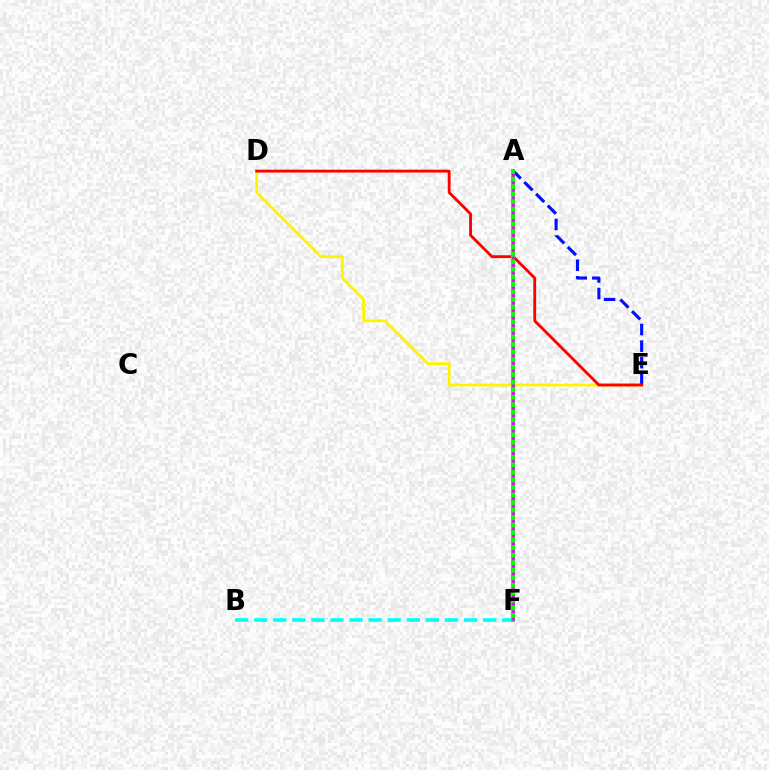{('D', 'E'): [{'color': '#fcf500', 'line_style': 'solid', 'thickness': 2.0}, {'color': '#ff0000', 'line_style': 'solid', 'thickness': 2.05}], ('A', 'E'): [{'color': '#0010ff', 'line_style': 'dashed', 'thickness': 2.25}], ('B', 'F'): [{'color': '#00fff6', 'line_style': 'dashed', 'thickness': 2.59}], ('A', 'F'): [{'color': '#08ff00', 'line_style': 'solid', 'thickness': 2.95}, {'color': '#ee00ff', 'line_style': 'dotted', 'thickness': 2.04}]}